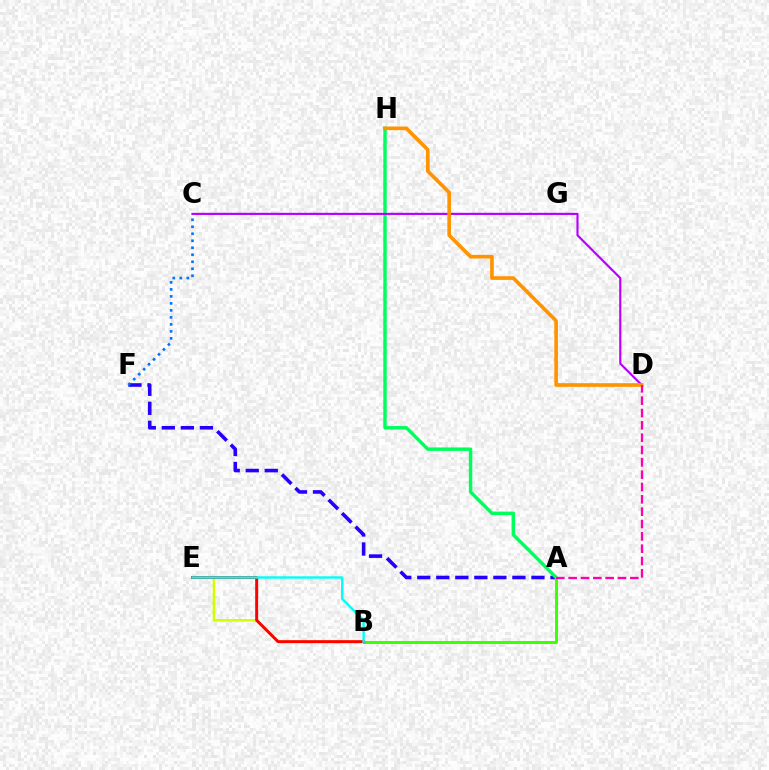{('A', 'F'): [{'color': '#2500ff', 'line_style': 'dashed', 'thickness': 2.59}], ('A', 'H'): [{'color': '#00ff5c', 'line_style': 'solid', 'thickness': 2.47}], ('C', 'D'): [{'color': '#b900ff', 'line_style': 'solid', 'thickness': 1.55}], ('A', 'B'): [{'color': '#3dff00', 'line_style': 'solid', 'thickness': 2.12}], ('B', 'E'): [{'color': '#d1ff00', 'line_style': 'solid', 'thickness': 1.78}, {'color': '#ff0000', 'line_style': 'solid', 'thickness': 2.14}, {'color': '#00fff6', 'line_style': 'solid', 'thickness': 1.72}], ('D', 'H'): [{'color': '#ff9400', 'line_style': 'solid', 'thickness': 2.62}], ('A', 'D'): [{'color': '#ff00ac', 'line_style': 'dashed', 'thickness': 1.68}], ('C', 'F'): [{'color': '#0074ff', 'line_style': 'dotted', 'thickness': 1.9}]}